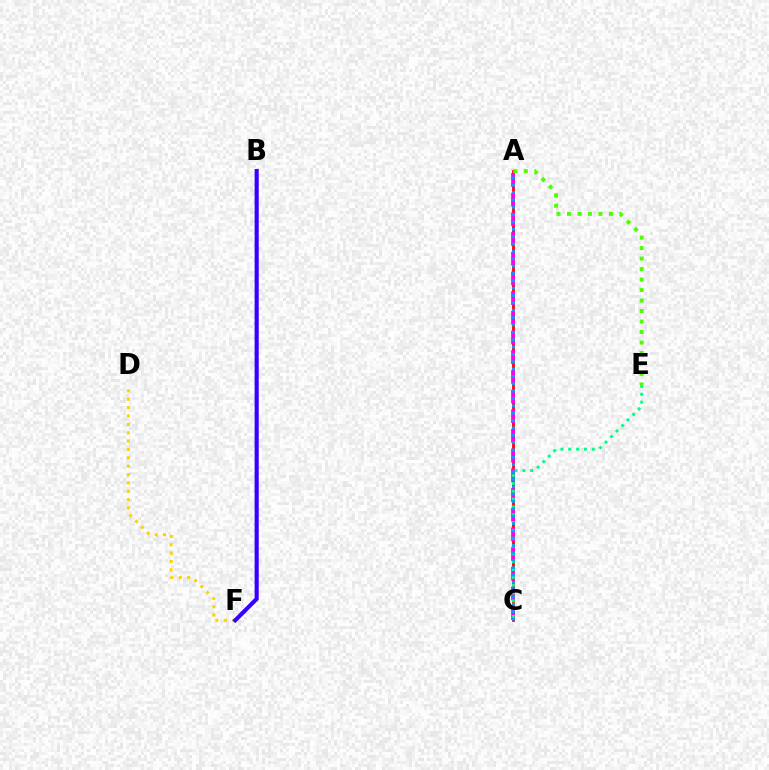{('D', 'F'): [{'color': '#ffd500', 'line_style': 'dotted', 'thickness': 2.27}], ('A', 'C'): [{'color': '#ff0000', 'line_style': 'solid', 'thickness': 2.0}, {'color': '#ff00ed', 'line_style': 'dashed', 'thickness': 2.67}, {'color': '#009eff', 'line_style': 'dotted', 'thickness': 2.0}], ('C', 'E'): [{'color': '#00ff86', 'line_style': 'dotted', 'thickness': 2.13}], ('A', 'E'): [{'color': '#4fff00', 'line_style': 'dotted', 'thickness': 2.85}], ('B', 'F'): [{'color': '#3700ff', 'line_style': 'solid', 'thickness': 2.97}]}